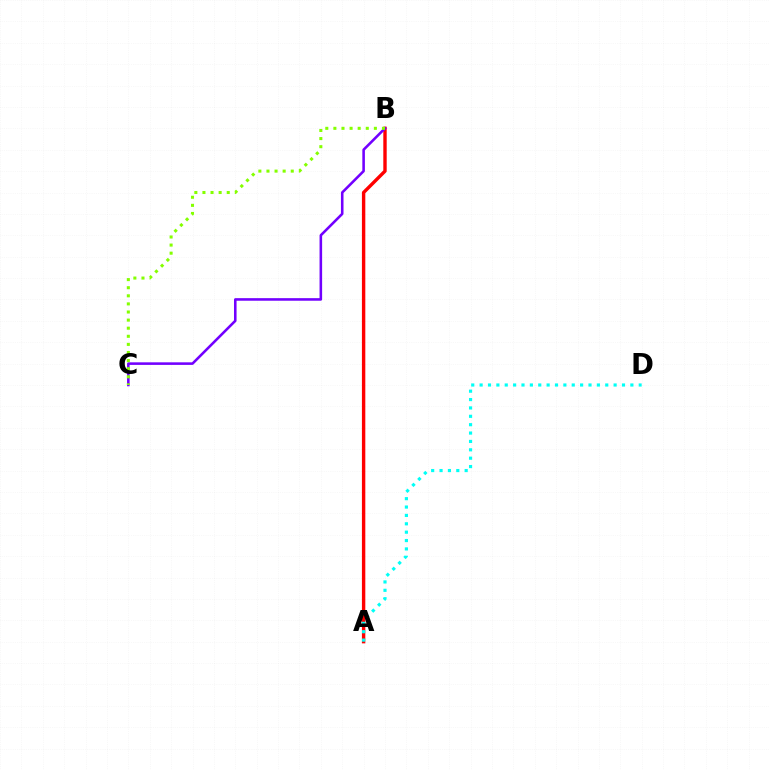{('A', 'B'): [{'color': '#ff0000', 'line_style': 'solid', 'thickness': 2.44}], ('B', 'C'): [{'color': '#7200ff', 'line_style': 'solid', 'thickness': 1.85}, {'color': '#84ff00', 'line_style': 'dotted', 'thickness': 2.2}], ('A', 'D'): [{'color': '#00fff6', 'line_style': 'dotted', 'thickness': 2.28}]}